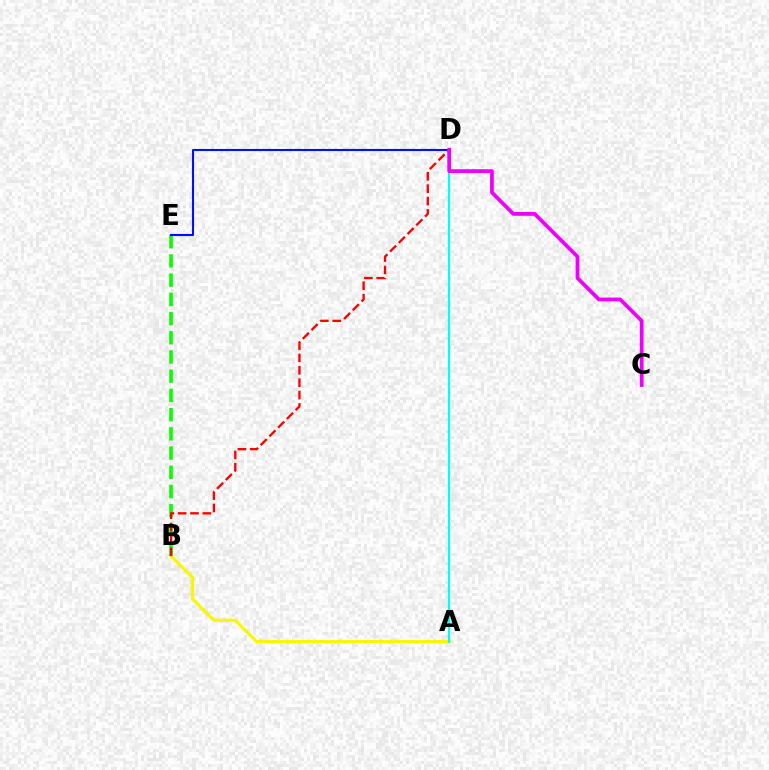{('A', 'B'): [{'color': '#fcf500', 'line_style': 'solid', 'thickness': 2.27}], ('B', 'E'): [{'color': '#08ff00', 'line_style': 'dashed', 'thickness': 2.61}], ('A', 'D'): [{'color': '#00fff6', 'line_style': 'solid', 'thickness': 1.56}], ('D', 'E'): [{'color': '#0010ff', 'line_style': 'solid', 'thickness': 1.51}], ('B', 'D'): [{'color': '#ff0000', 'line_style': 'dashed', 'thickness': 1.68}], ('C', 'D'): [{'color': '#ee00ff', 'line_style': 'solid', 'thickness': 2.71}]}